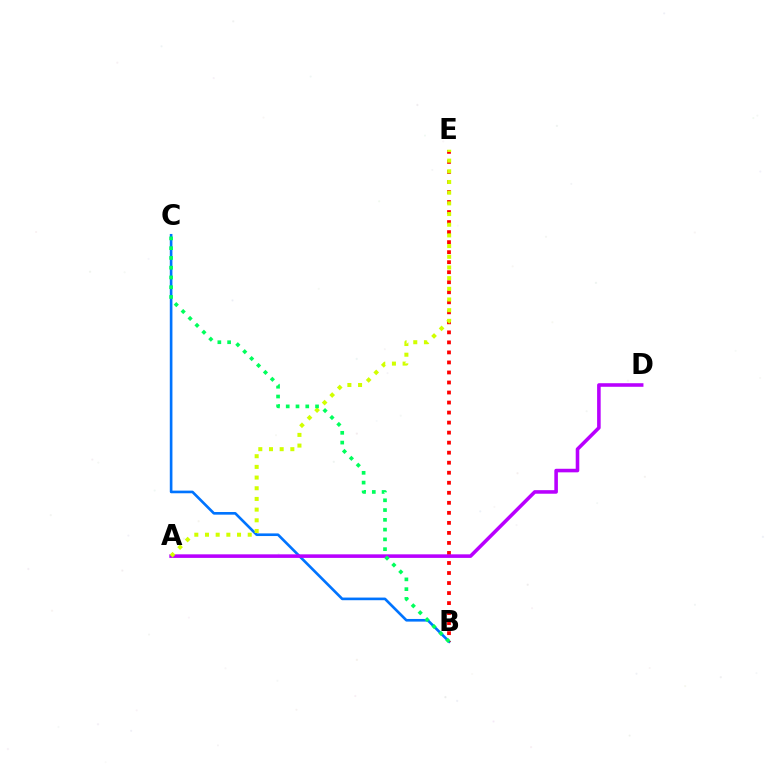{('B', 'C'): [{'color': '#0074ff', 'line_style': 'solid', 'thickness': 1.9}, {'color': '#00ff5c', 'line_style': 'dotted', 'thickness': 2.65}], ('B', 'E'): [{'color': '#ff0000', 'line_style': 'dotted', 'thickness': 2.72}], ('A', 'D'): [{'color': '#b900ff', 'line_style': 'solid', 'thickness': 2.57}], ('A', 'E'): [{'color': '#d1ff00', 'line_style': 'dotted', 'thickness': 2.9}]}